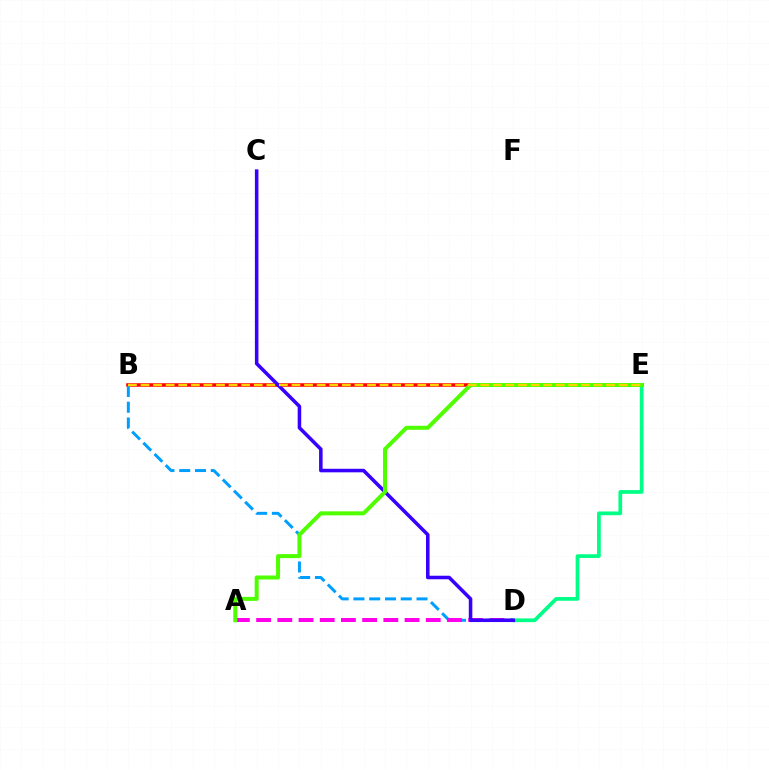{('B', 'E'): [{'color': '#ff0000', 'line_style': 'solid', 'thickness': 2.57}, {'color': '#ffd500', 'line_style': 'dashed', 'thickness': 1.71}], ('B', 'D'): [{'color': '#009eff', 'line_style': 'dashed', 'thickness': 2.14}], ('A', 'D'): [{'color': '#ff00ed', 'line_style': 'dashed', 'thickness': 2.88}], ('D', 'E'): [{'color': '#00ff86', 'line_style': 'solid', 'thickness': 2.69}], ('C', 'D'): [{'color': '#3700ff', 'line_style': 'solid', 'thickness': 2.55}], ('A', 'E'): [{'color': '#4fff00', 'line_style': 'solid', 'thickness': 2.88}]}